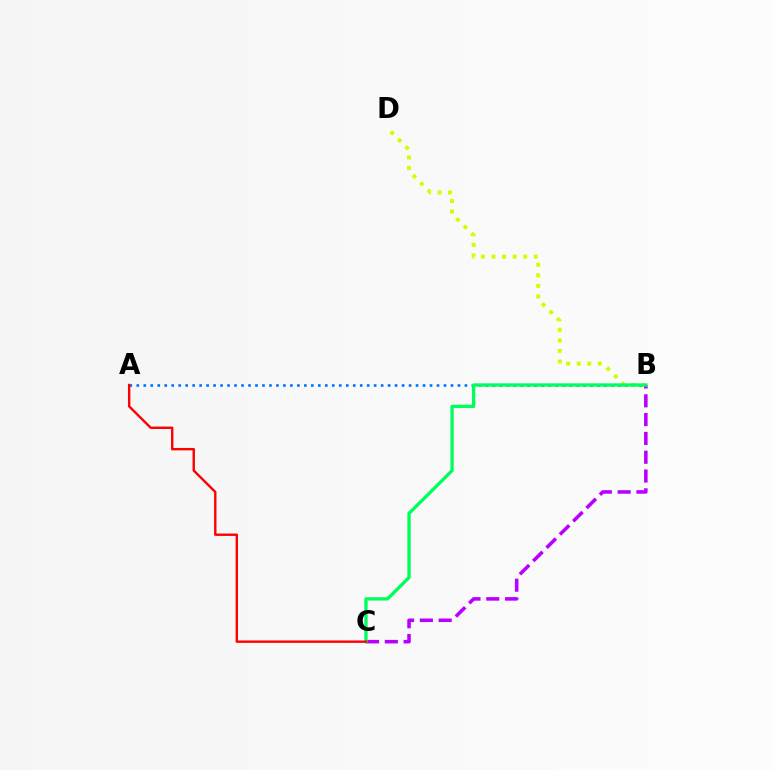{('A', 'B'): [{'color': '#0074ff', 'line_style': 'dotted', 'thickness': 1.9}], ('B', 'D'): [{'color': '#d1ff00', 'line_style': 'dotted', 'thickness': 2.87}], ('B', 'C'): [{'color': '#b900ff', 'line_style': 'dashed', 'thickness': 2.55}, {'color': '#00ff5c', 'line_style': 'solid', 'thickness': 2.39}], ('A', 'C'): [{'color': '#ff0000', 'line_style': 'solid', 'thickness': 1.73}]}